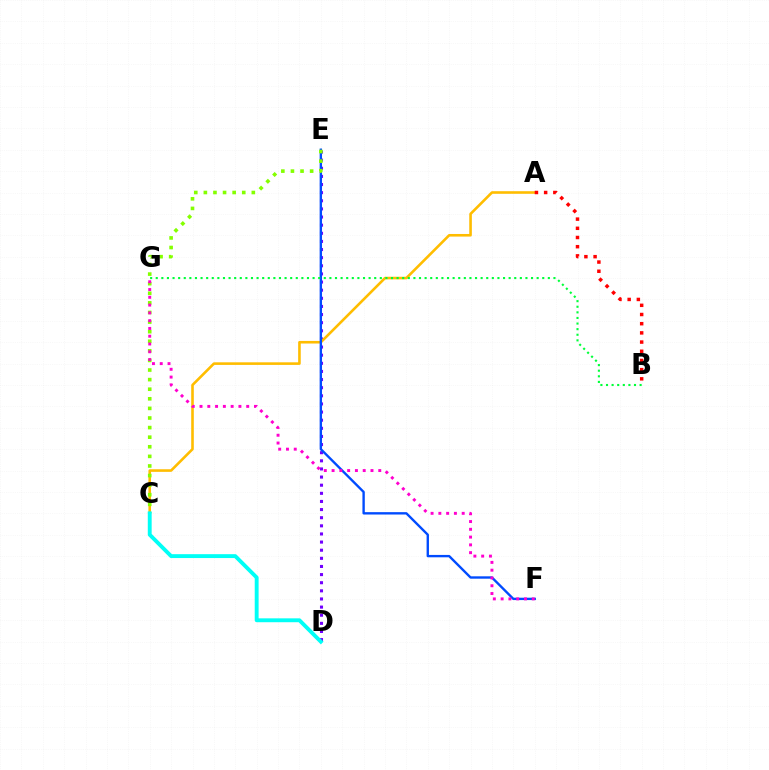{('D', 'E'): [{'color': '#7200ff', 'line_style': 'dotted', 'thickness': 2.21}], ('A', 'C'): [{'color': '#ffbd00', 'line_style': 'solid', 'thickness': 1.87}], ('A', 'B'): [{'color': '#ff0000', 'line_style': 'dotted', 'thickness': 2.5}], ('E', 'F'): [{'color': '#004bff', 'line_style': 'solid', 'thickness': 1.71}], ('C', 'E'): [{'color': '#84ff00', 'line_style': 'dotted', 'thickness': 2.61}], ('F', 'G'): [{'color': '#ff00cf', 'line_style': 'dotted', 'thickness': 2.11}], ('B', 'G'): [{'color': '#00ff39', 'line_style': 'dotted', 'thickness': 1.52}], ('C', 'D'): [{'color': '#00fff6', 'line_style': 'solid', 'thickness': 2.79}]}